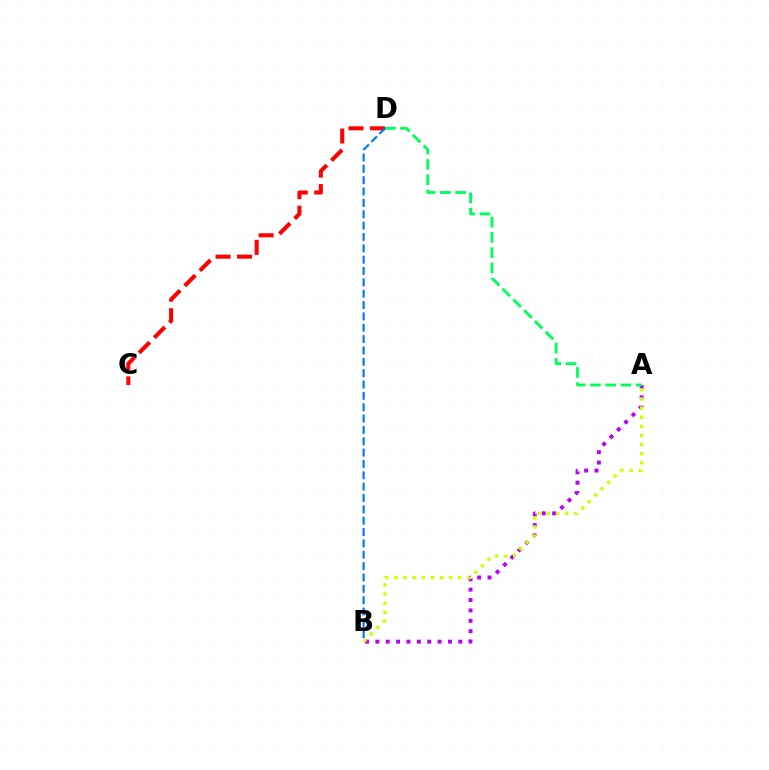{('A', 'B'): [{'color': '#b900ff', 'line_style': 'dotted', 'thickness': 2.82}, {'color': '#d1ff00', 'line_style': 'dotted', 'thickness': 2.48}], ('C', 'D'): [{'color': '#ff0000', 'line_style': 'dashed', 'thickness': 2.92}], ('A', 'D'): [{'color': '#00ff5c', 'line_style': 'dashed', 'thickness': 2.07}], ('B', 'D'): [{'color': '#0074ff', 'line_style': 'dashed', 'thickness': 1.54}]}